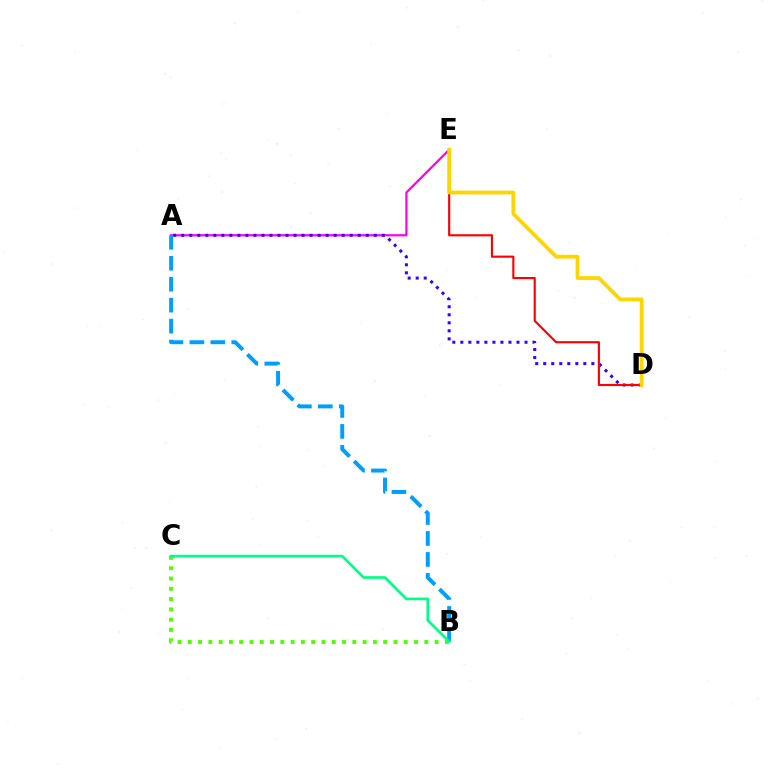{('A', 'E'): [{'color': '#ff00ed', 'line_style': 'solid', 'thickness': 1.58}], ('A', 'D'): [{'color': '#3700ff', 'line_style': 'dotted', 'thickness': 2.18}], ('D', 'E'): [{'color': '#ff0000', 'line_style': 'solid', 'thickness': 1.54}, {'color': '#ffd500', 'line_style': 'solid', 'thickness': 2.74}], ('B', 'C'): [{'color': '#4fff00', 'line_style': 'dotted', 'thickness': 2.79}, {'color': '#00ff86', 'line_style': 'solid', 'thickness': 1.92}], ('A', 'B'): [{'color': '#009eff', 'line_style': 'dashed', 'thickness': 2.85}]}